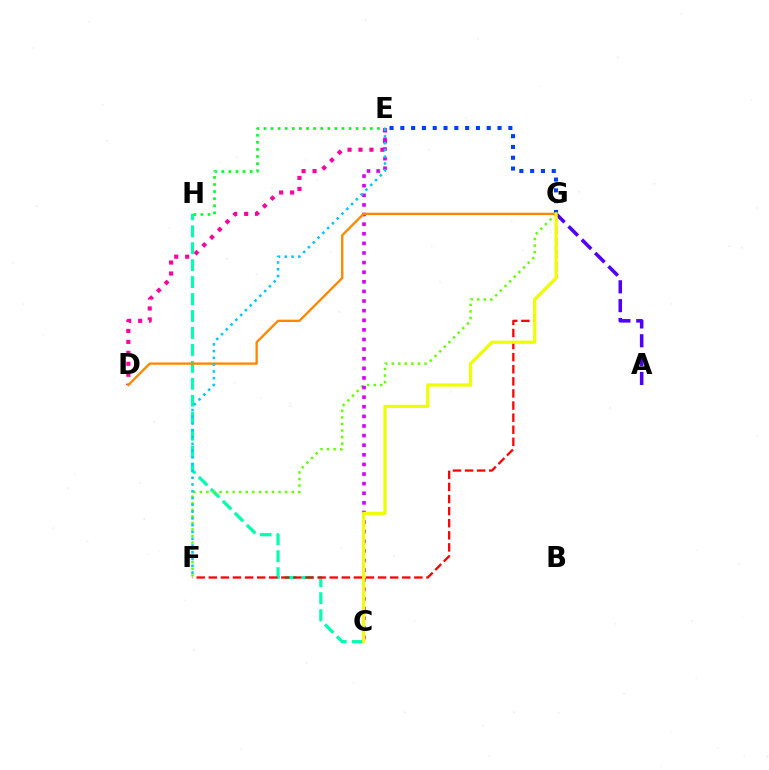{('E', 'G'): [{'color': '#003fff', 'line_style': 'dotted', 'thickness': 2.93}], ('D', 'E'): [{'color': '#ff00a0', 'line_style': 'dotted', 'thickness': 2.98}], ('C', 'H'): [{'color': '#00ffaf', 'line_style': 'dashed', 'thickness': 2.3}], ('F', 'G'): [{'color': '#ff0000', 'line_style': 'dashed', 'thickness': 1.64}, {'color': '#66ff00', 'line_style': 'dotted', 'thickness': 1.78}], ('C', 'E'): [{'color': '#d600ff', 'line_style': 'dotted', 'thickness': 2.61}], ('D', 'G'): [{'color': '#ff8800', 'line_style': 'solid', 'thickness': 1.68}], ('E', 'H'): [{'color': '#00ff27', 'line_style': 'dotted', 'thickness': 1.93}], ('A', 'G'): [{'color': '#4f00ff', 'line_style': 'dashed', 'thickness': 2.56}], ('C', 'G'): [{'color': '#eeff00', 'line_style': 'solid', 'thickness': 2.29}], ('E', 'F'): [{'color': '#00c7ff', 'line_style': 'dotted', 'thickness': 1.84}]}